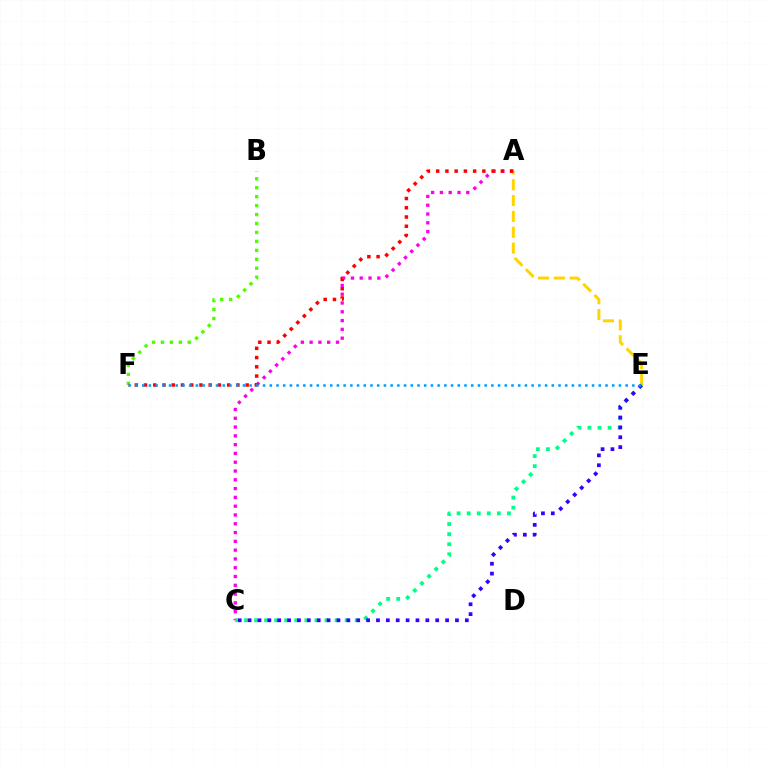{('A', 'C'): [{'color': '#ff00ed', 'line_style': 'dotted', 'thickness': 2.39}], ('B', 'F'): [{'color': '#4fff00', 'line_style': 'dotted', 'thickness': 2.43}], ('A', 'E'): [{'color': '#ffd500', 'line_style': 'dashed', 'thickness': 2.15}], ('C', 'E'): [{'color': '#00ff86', 'line_style': 'dotted', 'thickness': 2.74}, {'color': '#3700ff', 'line_style': 'dotted', 'thickness': 2.68}], ('A', 'F'): [{'color': '#ff0000', 'line_style': 'dotted', 'thickness': 2.51}], ('E', 'F'): [{'color': '#009eff', 'line_style': 'dotted', 'thickness': 1.82}]}